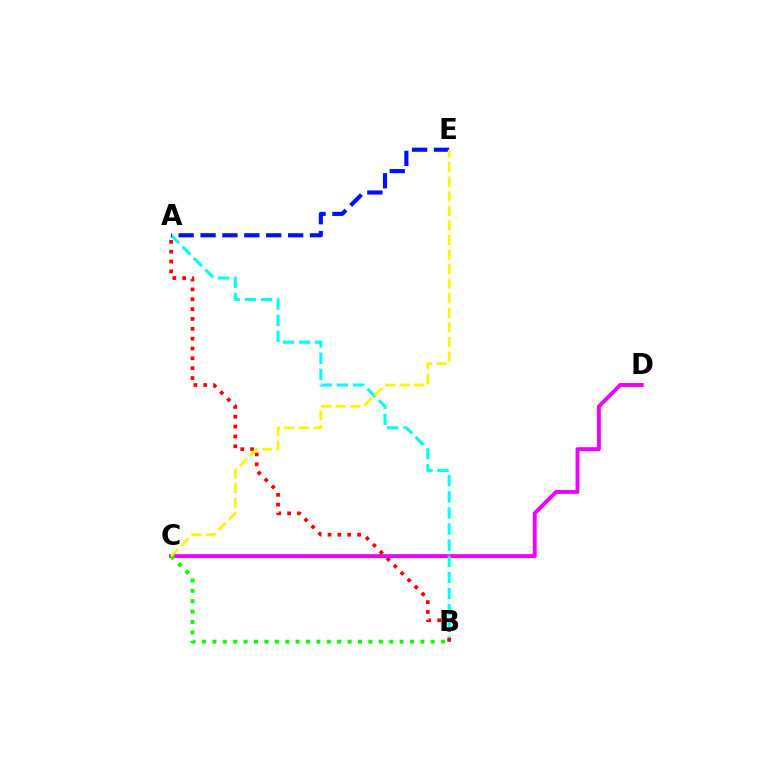{('C', 'D'): [{'color': '#ee00ff', 'line_style': 'solid', 'thickness': 2.82}], ('A', 'B'): [{'color': '#00fff6', 'line_style': 'dashed', 'thickness': 2.19}, {'color': '#ff0000', 'line_style': 'dotted', 'thickness': 2.68}], ('A', 'E'): [{'color': '#0010ff', 'line_style': 'dashed', 'thickness': 2.97}], ('B', 'C'): [{'color': '#08ff00', 'line_style': 'dotted', 'thickness': 2.83}], ('C', 'E'): [{'color': '#fcf500', 'line_style': 'dashed', 'thickness': 1.98}]}